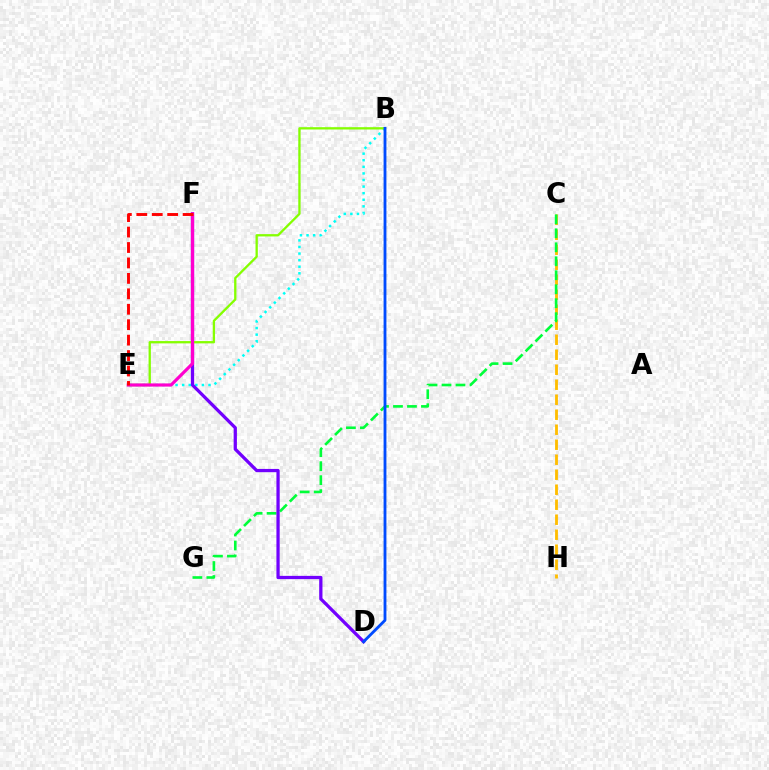{('C', 'H'): [{'color': '#ffbd00', 'line_style': 'dashed', 'thickness': 2.04}], ('C', 'G'): [{'color': '#00ff39', 'line_style': 'dashed', 'thickness': 1.9}], ('B', 'E'): [{'color': '#00fff6', 'line_style': 'dotted', 'thickness': 1.79}, {'color': '#84ff00', 'line_style': 'solid', 'thickness': 1.66}], ('D', 'F'): [{'color': '#7200ff', 'line_style': 'solid', 'thickness': 2.35}], ('E', 'F'): [{'color': '#ff00cf', 'line_style': 'solid', 'thickness': 2.29}, {'color': '#ff0000', 'line_style': 'dashed', 'thickness': 2.1}], ('B', 'D'): [{'color': '#004bff', 'line_style': 'solid', 'thickness': 2.04}]}